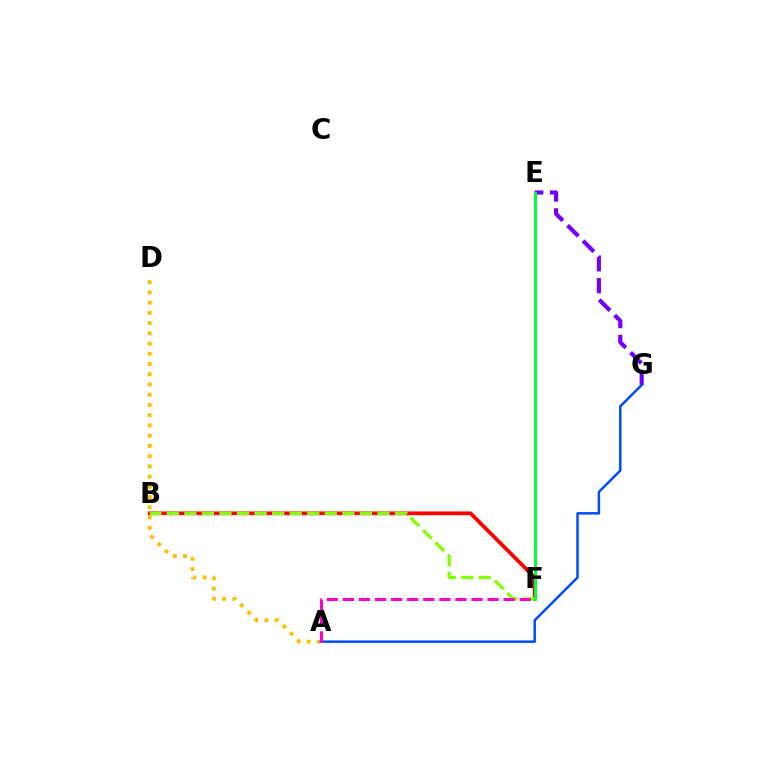{('B', 'F'): [{'color': '#ff0000', 'line_style': 'solid', 'thickness': 2.72}, {'color': '#84ff00', 'line_style': 'dashed', 'thickness': 2.38}], ('E', 'F'): [{'color': '#00fff6', 'line_style': 'dashed', 'thickness': 2.04}, {'color': '#00ff39', 'line_style': 'solid', 'thickness': 2.13}], ('A', 'D'): [{'color': '#ffbd00', 'line_style': 'dotted', 'thickness': 2.78}], ('E', 'G'): [{'color': '#7200ff', 'line_style': 'dashed', 'thickness': 2.97}], ('A', 'G'): [{'color': '#004bff', 'line_style': 'solid', 'thickness': 1.79}], ('A', 'F'): [{'color': '#ff00cf', 'line_style': 'dashed', 'thickness': 2.18}]}